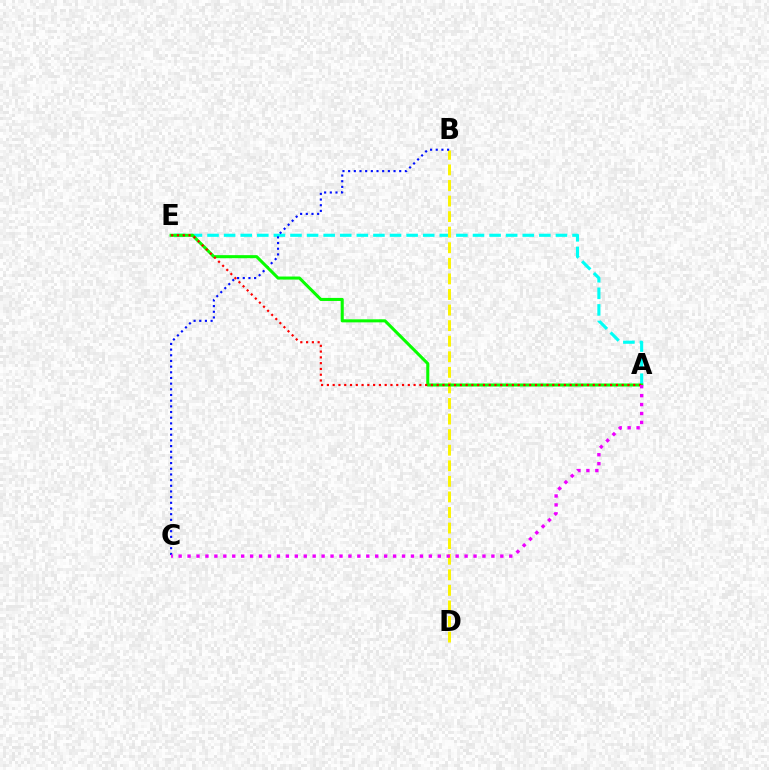{('A', 'E'): [{'color': '#00fff6', 'line_style': 'dashed', 'thickness': 2.25}, {'color': '#08ff00', 'line_style': 'solid', 'thickness': 2.2}, {'color': '#ff0000', 'line_style': 'dotted', 'thickness': 1.57}], ('B', 'D'): [{'color': '#fcf500', 'line_style': 'dashed', 'thickness': 2.12}], ('B', 'C'): [{'color': '#0010ff', 'line_style': 'dotted', 'thickness': 1.54}], ('A', 'C'): [{'color': '#ee00ff', 'line_style': 'dotted', 'thickness': 2.43}]}